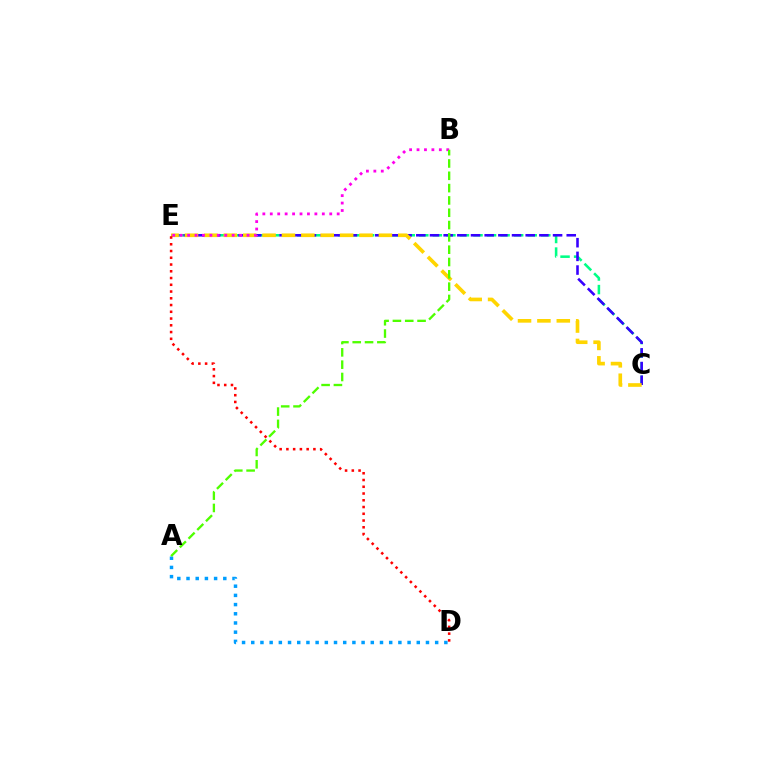{('A', 'D'): [{'color': '#009eff', 'line_style': 'dotted', 'thickness': 2.5}], ('C', 'E'): [{'color': '#00ff86', 'line_style': 'dashed', 'thickness': 1.84}, {'color': '#3700ff', 'line_style': 'dashed', 'thickness': 1.86}, {'color': '#ffd500', 'line_style': 'dashed', 'thickness': 2.63}], ('B', 'E'): [{'color': '#ff00ed', 'line_style': 'dotted', 'thickness': 2.02}], ('D', 'E'): [{'color': '#ff0000', 'line_style': 'dotted', 'thickness': 1.83}], ('A', 'B'): [{'color': '#4fff00', 'line_style': 'dashed', 'thickness': 1.67}]}